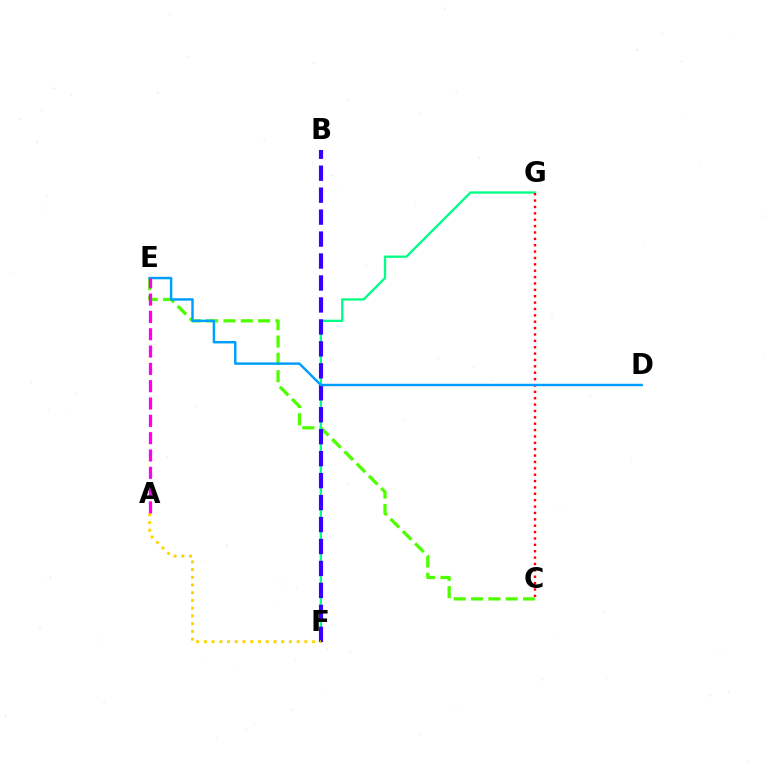{('C', 'E'): [{'color': '#4fff00', 'line_style': 'dashed', 'thickness': 2.35}], ('F', 'G'): [{'color': '#00ff86', 'line_style': 'solid', 'thickness': 1.66}], ('B', 'F'): [{'color': '#3700ff', 'line_style': 'dashed', 'thickness': 2.98}], ('C', 'G'): [{'color': '#ff0000', 'line_style': 'dotted', 'thickness': 1.73}], ('A', 'F'): [{'color': '#ffd500', 'line_style': 'dotted', 'thickness': 2.1}], ('D', 'E'): [{'color': '#009eff', 'line_style': 'solid', 'thickness': 1.76}], ('A', 'E'): [{'color': '#ff00ed', 'line_style': 'dashed', 'thickness': 2.35}]}